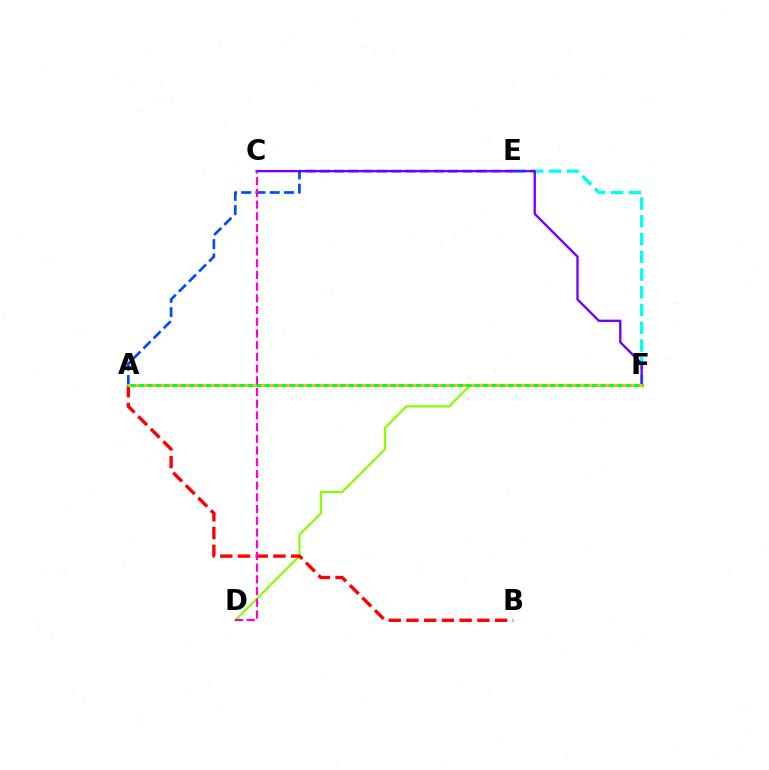{('D', 'F'): [{'color': '#84ff00', 'line_style': 'solid', 'thickness': 1.6}], ('E', 'F'): [{'color': '#00fff6', 'line_style': 'dashed', 'thickness': 2.41}], ('A', 'E'): [{'color': '#004bff', 'line_style': 'dashed', 'thickness': 1.94}], ('A', 'B'): [{'color': '#ff0000', 'line_style': 'dashed', 'thickness': 2.41}], ('C', 'F'): [{'color': '#7200ff', 'line_style': 'solid', 'thickness': 1.69}], ('A', 'F'): [{'color': '#00ff39', 'line_style': 'solid', 'thickness': 2.15}, {'color': '#ffbd00', 'line_style': 'dotted', 'thickness': 2.28}], ('C', 'D'): [{'color': '#ff00cf', 'line_style': 'dashed', 'thickness': 1.59}]}